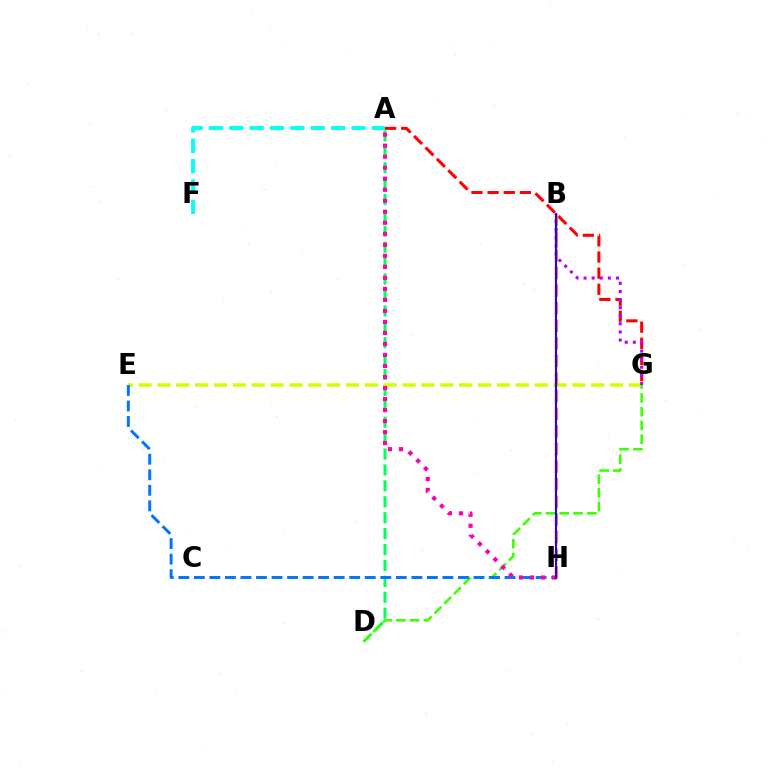{('A', 'D'): [{'color': '#00ff5c', 'line_style': 'dashed', 'thickness': 2.16}], ('A', 'F'): [{'color': '#00fff6', 'line_style': 'dashed', 'thickness': 2.77}], ('E', 'G'): [{'color': '#d1ff00', 'line_style': 'dashed', 'thickness': 2.56}], ('D', 'G'): [{'color': '#3dff00', 'line_style': 'dashed', 'thickness': 1.87}], ('E', 'H'): [{'color': '#0074ff', 'line_style': 'dashed', 'thickness': 2.11}], ('A', 'G'): [{'color': '#ff0000', 'line_style': 'dashed', 'thickness': 2.19}], ('B', 'G'): [{'color': '#b900ff', 'line_style': 'dotted', 'thickness': 2.2}], ('B', 'H'): [{'color': '#ff9400', 'line_style': 'dashed', 'thickness': 2.39}, {'color': '#2500ff', 'line_style': 'solid', 'thickness': 1.54}], ('A', 'H'): [{'color': '#ff00ac', 'line_style': 'dotted', 'thickness': 2.99}]}